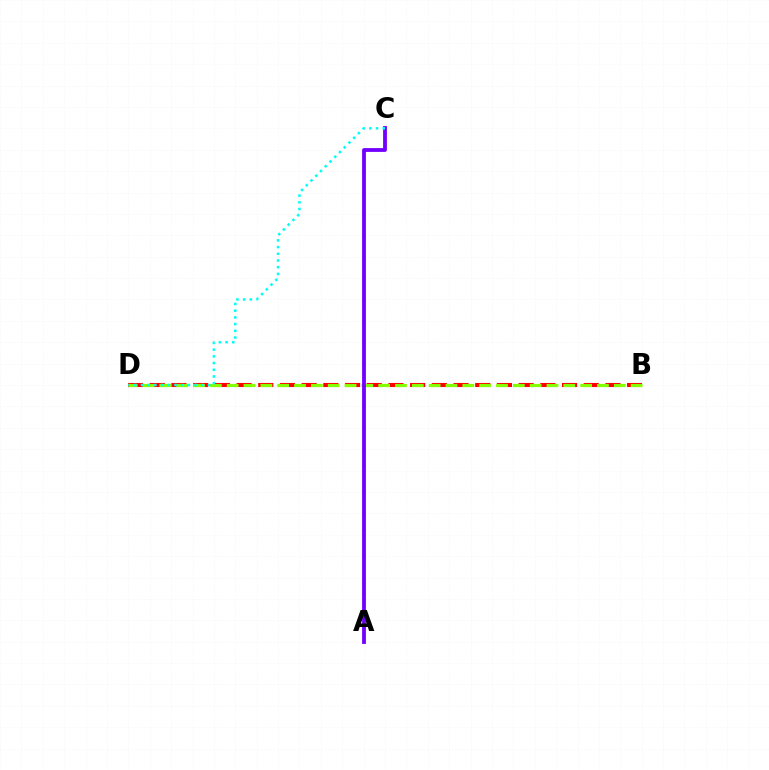{('B', 'D'): [{'color': '#ff0000', 'line_style': 'dashed', 'thickness': 2.95}, {'color': '#84ff00', 'line_style': 'dashed', 'thickness': 2.29}], ('A', 'C'): [{'color': '#7200ff', 'line_style': 'solid', 'thickness': 2.75}], ('C', 'D'): [{'color': '#00fff6', 'line_style': 'dotted', 'thickness': 1.82}]}